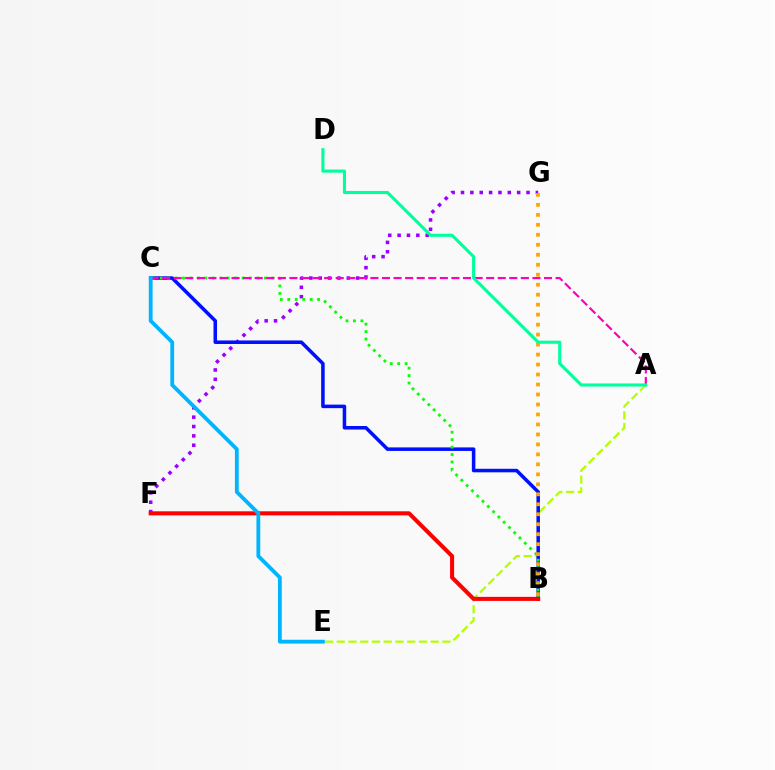{('F', 'G'): [{'color': '#9b00ff', 'line_style': 'dotted', 'thickness': 2.54}], ('A', 'E'): [{'color': '#b3ff00', 'line_style': 'dashed', 'thickness': 1.59}], ('B', 'C'): [{'color': '#0010ff', 'line_style': 'solid', 'thickness': 2.54}, {'color': '#08ff00', 'line_style': 'dotted', 'thickness': 2.02}], ('B', 'F'): [{'color': '#ff0000', 'line_style': 'solid', 'thickness': 2.92}], ('B', 'G'): [{'color': '#ffa500', 'line_style': 'dotted', 'thickness': 2.71}], ('A', 'C'): [{'color': '#ff00bd', 'line_style': 'dashed', 'thickness': 1.57}], ('A', 'D'): [{'color': '#00ff9d', 'line_style': 'solid', 'thickness': 2.23}], ('C', 'E'): [{'color': '#00b5ff', 'line_style': 'solid', 'thickness': 2.74}]}